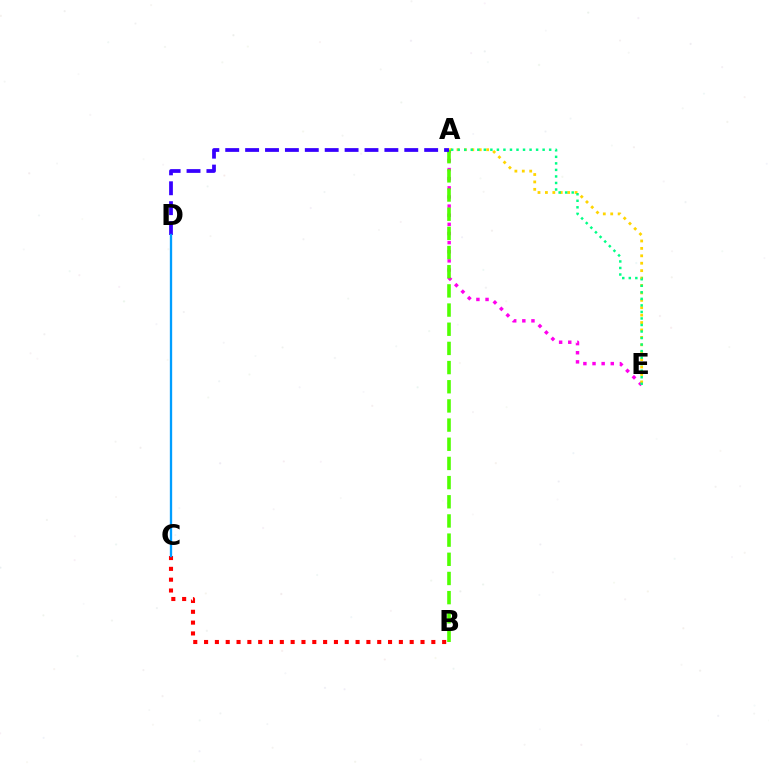{('A', 'E'): [{'color': '#ff00ed', 'line_style': 'dotted', 'thickness': 2.48}, {'color': '#ffd500', 'line_style': 'dotted', 'thickness': 2.02}, {'color': '#00ff86', 'line_style': 'dotted', 'thickness': 1.77}], ('A', 'B'): [{'color': '#4fff00', 'line_style': 'dashed', 'thickness': 2.6}], ('A', 'D'): [{'color': '#3700ff', 'line_style': 'dashed', 'thickness': 2.7}], ('B', 'C'): [{'color': '#ff0000', 'line_style': 'dotted', 'thickness': 2.94}], ('C', 'D'): [{'color': '#009eff', 'line_style': 'solid', 'thickness': 1.67}]}